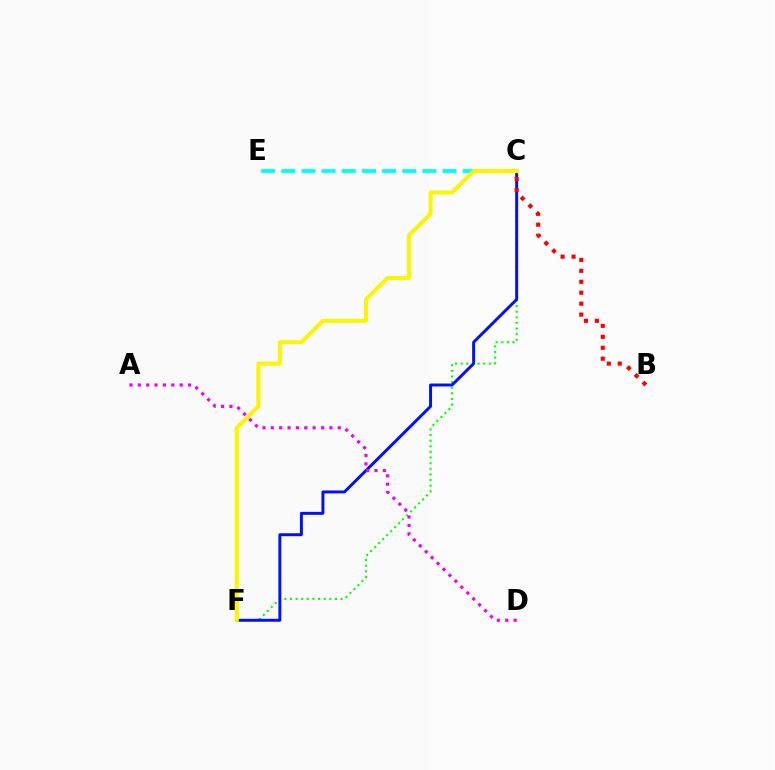{('C', 'F'): [{'color': '#08ff00', 'line_style': 'dotted', 'thickness': 1.53}, {'color': '#0010ff', 'line_style': 'solid', 'thickness': 2.12}, {'color': '#fcf500', 'line_style': 'solid', 'thickness': 2.9}], ('C', 'E'): [{'color': '#00fff6', 'line_style': 'dashed', 'thickness': 2.74}], ('B', 'C'): [{'color': '#ff0000', 'line_style': 'dotted', 'thickness': 2.97}], ('A', 'D'): [{'color': '#ee00ff', 'line_style': 'dotted', 'thickness': 2.27}]}